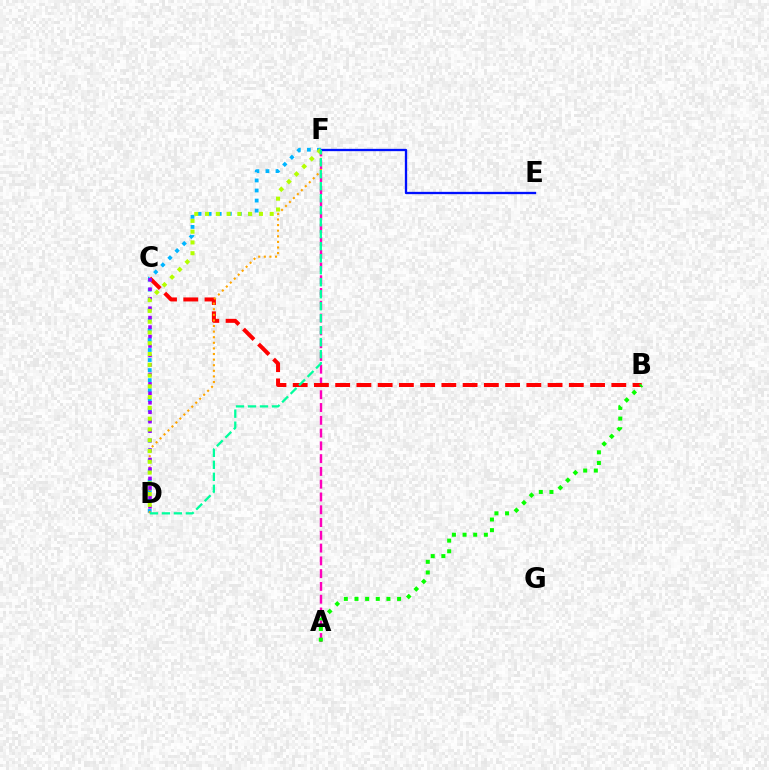{('A', 'F'): [{'color': '#ff00bd', 'line_style': 'dashed', 'thickness': 1.74}], ('B', 'C'): [{'color': '#ff0000', 'line_style': 'dashed', 'thickness': 2.89}], ('E', 'F'): [{'color': '#0010ff', 'line_style': 'solid', 'thickness': 1.66}], ('D', 'F'): [{'color': '#00b5ff', 'line_style': 'dotted', 'thickness': 2.73}, {'color': '#ffa500', 'line_style': 'dotted', 'thickness': 1.52}, {'color': '#b3ff00', 'line_style': 'dotted', 'thickness': 2.93}, {'color': '#00ff9d', 'line_style': 'dashed', 'thickness': 1.63}], ('A', 'B'): [{'color': '#08ff00', 'line_style': 'dotted', 'thickness': 2.89}], ('C', 'D'): [{'color': '#9b00ff', 'line_style': 'dotted', 'thickness': 2.57}]}